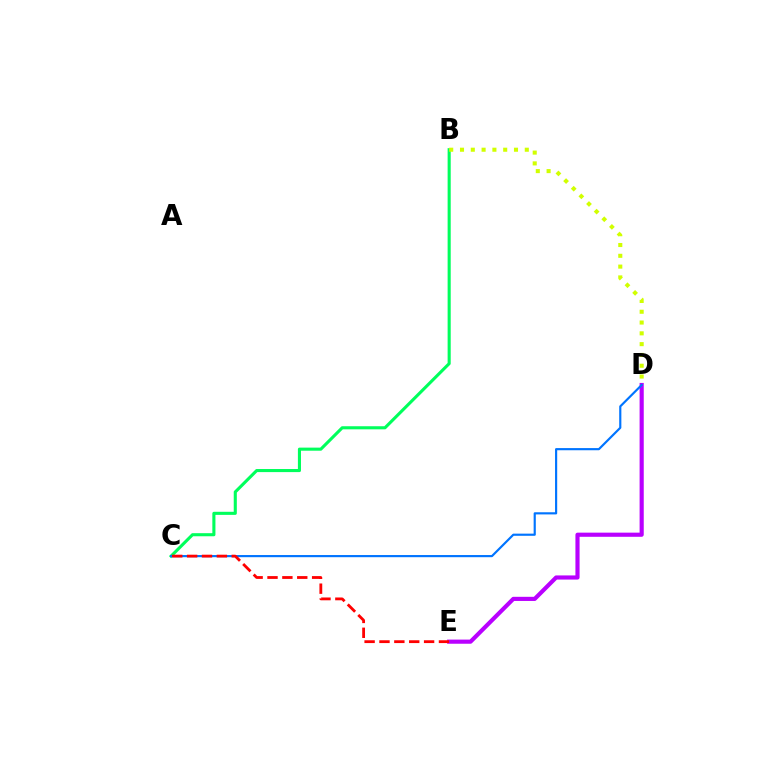{('D', 'E'): [{'color': '#b900ff', 'line_style': 'solid', 'thickness': 2.99}], ('B', 'C'): [{'color': '#00ff5c', 'line_style': 'solid', 'thickness': 2.23}], ('B', 'D'): [{'color': '#d1ff00', 'line_style': 'dotted', 'thickness': 2.93}], ('C', 'D'): [{'color': '#0074ff', 'line_style': 'solid', 'thickness': 1.56}], ('C', 'E'): [{'color': '#ff0000', 'line_style': 'dashed', 'thickness': 2.02}]}